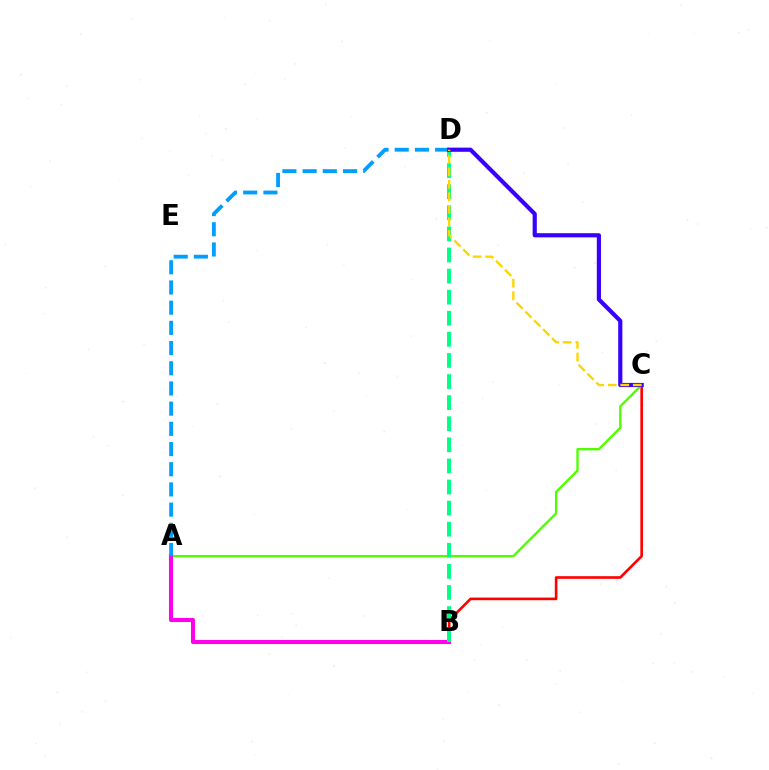{('B', 'C'): [{'color': '#ff0000', 'line_style': 'solid', 'thickness': 1.9}], ('A', 'C'): [{'color': '#4fff00', 'line_style': 'solid', 'thickness': 1.69}], ('A', 'B'): [{'color': '#ff00ed', 'line_style': 'solid', 'thickness': 2.94}], ('B', 'D'): [{'color': '#00ff86', 'line_style': 'dashed', 'thickness': 2.87}], ('A', 'D'): [{'color': '#009eff', 'line_style': 'dashed', 'thickness': 2.74}], ('C', 'D'): [{'color': '#3700ff', 'line_style': 'solid', 'thickness': 2.99}, {'color': '#ffd500', 'line_style': 'dashed', 'thickness': 1.7}]}